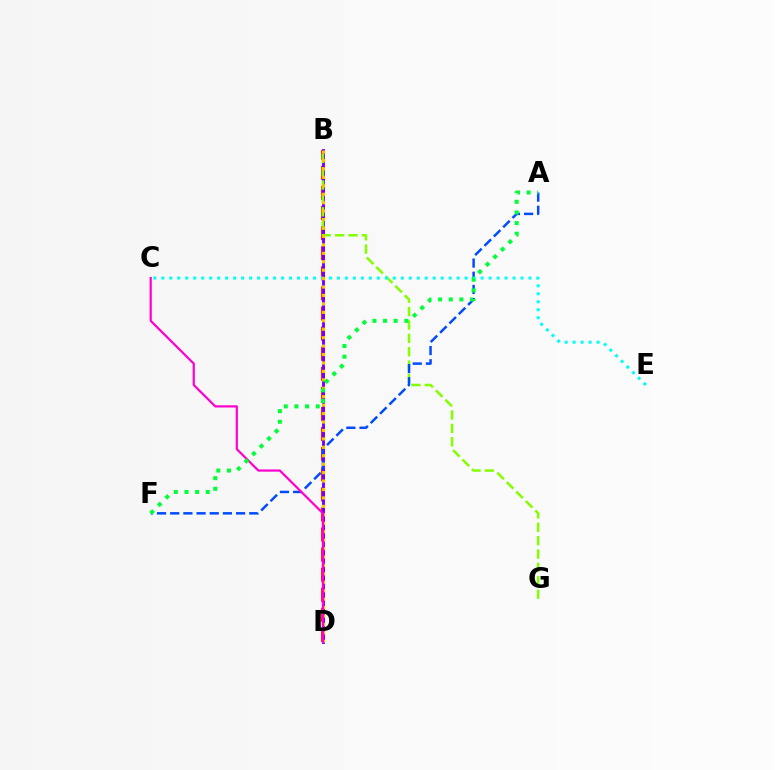{('B', 'D'): [{'color': '#ff0000', 'line_style': 'dashed', 'thickness': 2.73}, {'color': '#7200ff', 'line_style': 'solid', 'thickness': 2.06}, {'color': '#ffbd00', 'line_style': 'dotted', 'thickness': 2.29}], ('B', 'G'): [{'color': '#84ff00', 'line_style': 'dashed', 'thickness': 1.82}], ('A', 'F'): [{'color': '#004bff', 'line_style': 'dashed', 'thickness': 1.79}, {'color': '#00ff39', 'line_style': 'dotted', 'thickness': 2.89}], ('C', 'E'): [{'color': '#00fff6', 'line_style': 'dotted', 'thickness': 2.17}], ('C', 'D'): [{'color': '#ff00cf', 'line_style': 'solid', 'thickness': 1.59}]}